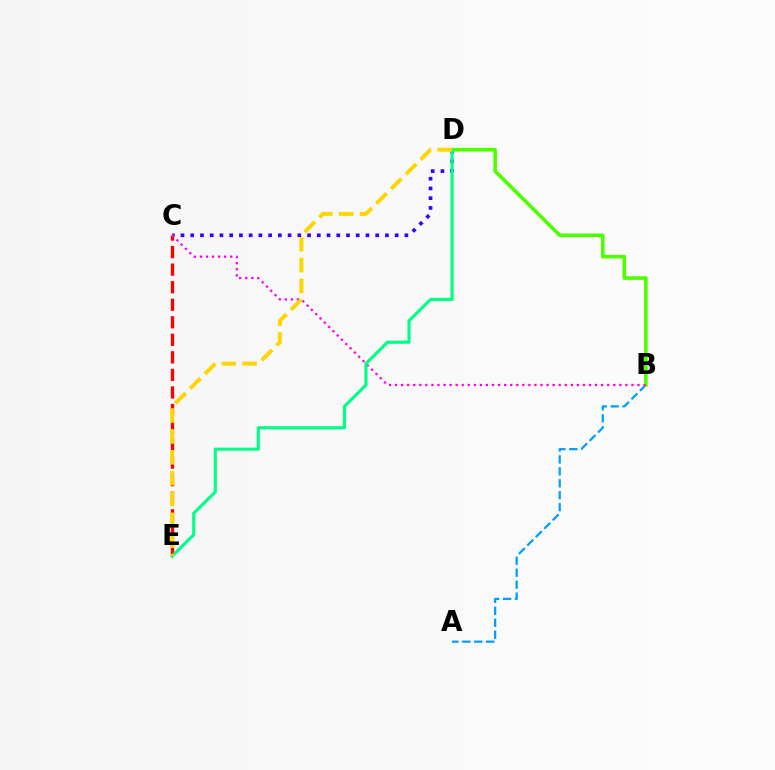{('C', 'D'): [{'color': '#3700ff', 'line_style': 'dotted', 'thickness': 2.65}], ('A', 'B'): [{'color': '#009eff', 'line_style': 'dashed', 'thickness': 1.62}], ('B', 'D'): [{'color': '#4fff00', 'line_style': 'solid', 'thickness': 2.61}], ('C', 'E'): [{'color': '#ff0000', 'line_style': 'dashed', 'thickness': 2.38}], ('B', 'C'): [{'color': '#ff00ed', 'line_style': 'dotted', 'thickness': 1.65}], ('D', 'E'): [{'color': '#00ff86', 'line_style': 'solid', 'thickness': 2.26}, {'color': '#ffd500', 'line_style': 'dashed', 'thickness': 2.83}]}